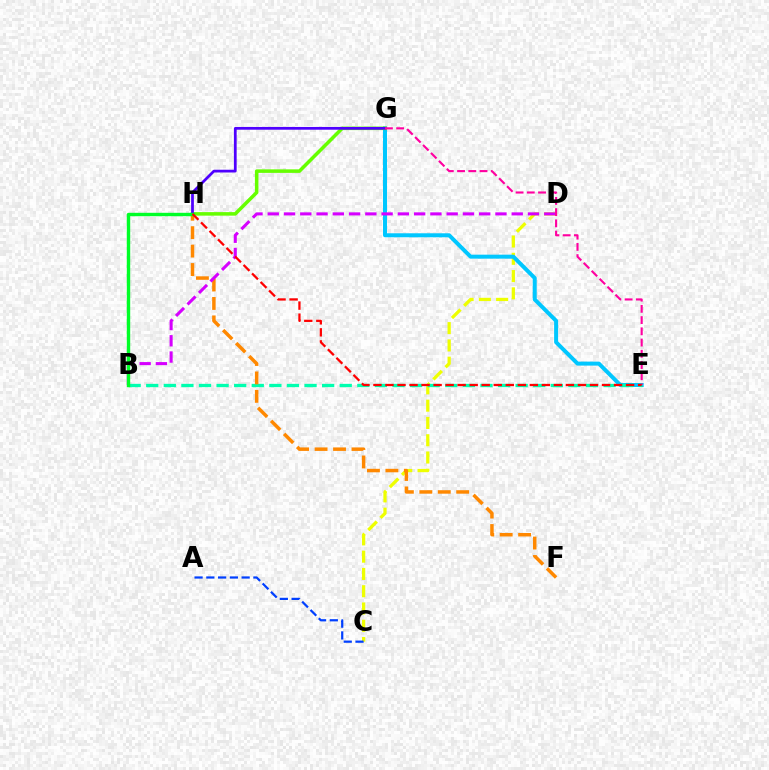{('C', 'D'): [{'color': '#eeff00', 'line_style': 'dashed', 'thickness': 2.35}], ('E', 'G'): [{'color': '#00c7ff', 'line_style': 'solid', 'thickness': 2.87}, {'color': '#ff00a0', 'line_style': 'dashed', 'thickness': 1.53}], ('B', 'E'): [{'color': '#00ffaf', 'line_style': 'dashed', 'thickness': 2.39}], ('G', 'H'): [{'color': '#66ff00', 'line_style': 'solid', 'thickness': 2.54}, {'color': '#4f00ff', 'line_style': 'solid', 'thickness': 1.98}], ('F', 'H'): [{'color': '#ff8800', 'line_style': 'dashed', 'thickness': 2.5}], ('B', 'D'): [{'color': '#d600ff', 'line_style': 'dashed', 'thickness': 2.21}], ('B', 'H'): [{'color': '#00ff27', 'line_style': 'solid', 'thickness': 2.45}], ('A', 'C'): [{'color': '#003fff', 'line_style': 'dashed', 'thickness': 1.6}], ('E', 'H'): [{'color': '#ff0000', 'line_style': 'dashed', 'thickness': 1.63}]}